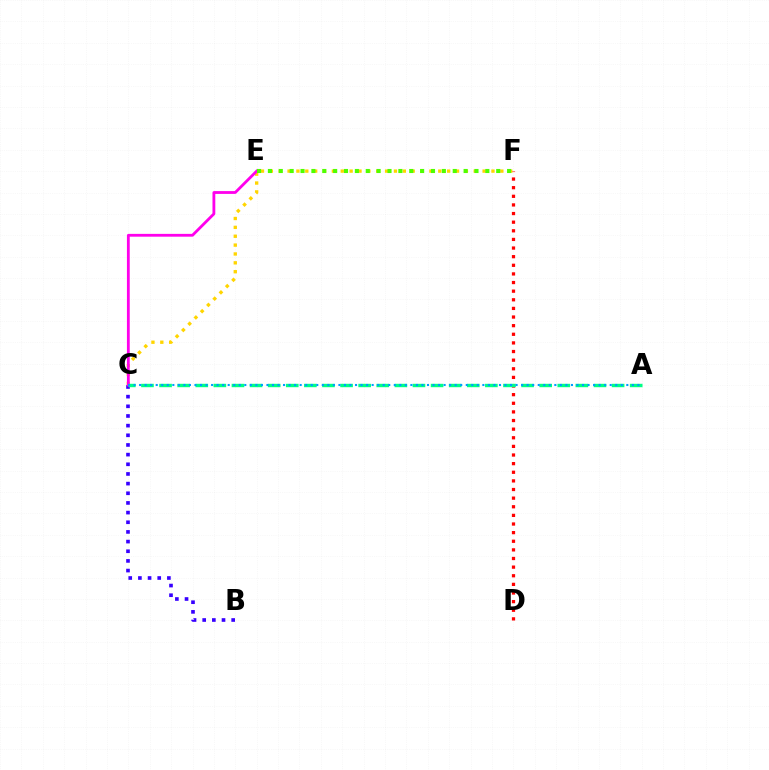{('D', 'F'): [{'color': '#ff0000', 'line_style': 'dotted', 'thickness': 2.34}], ('B', 'C'): [{'color': '#3700ff', 'line_style': 'dotted', 'thickness': 2.63}], ('C', 'F'): [{'color': '#ffd500', 'line_style': 'dotted', 'thickness': 2.41}], ('C', 'E'): [{'color': '#ff00ed', 'line_style': 'solid', 'thickness': 2.03}], ('E', 'F'): [{'color': '#4fff00', 'line_style': 'dotted', 'thickness': 2.95}], ('A', 'C'): [{'color': '#00ff86', 'line_style': 'dashed', 'thickness': 2.46}, {'color': '#009eff', 'line_style': 'dotted', 'thickness': 1.5}]}